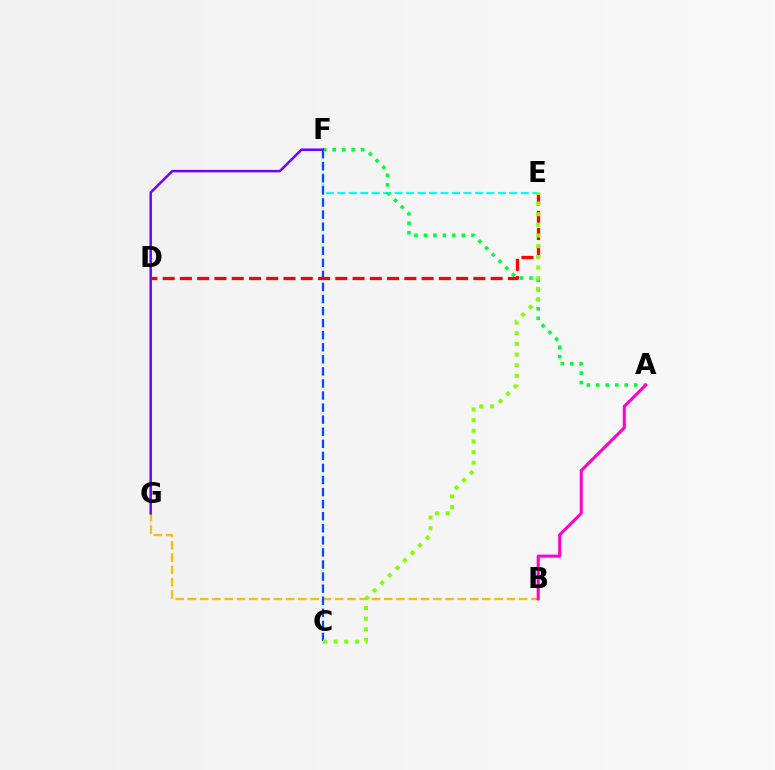{('E', 'F'): [{'color': '#00fff6', 'line_style': 'dashed', 'thickness': 1.56}], ('B', 'G'): [{'color': '#ffbd00', 'line_style': 'dashed', 'thickness': 1.67}], ('C', 'F'): [{'color': '#004bff', 'line_style': 'dashed', 'thickness': 1.64}], ('A', 'F'): [{'color': '#00ff39', 'line_style': 'dotted', 'thickness': 2.58}], ('F', 'G'): [{'color': '#7200ff', 'line_style': 'solid', 'thickness': 1.8}], ('D', 'E'): [{'color': '#ff0000', 'line_style': 'dashed', 'thickness': 2.34}], ('A', 'B'): [{'color': '#ff00cf', 'line_style': 'solid', 'thickness': 2.2}], ('C', 'E'): [{'color': '#84ff00', 'line_style': 'dotted', 'thickness': 2.9}]}